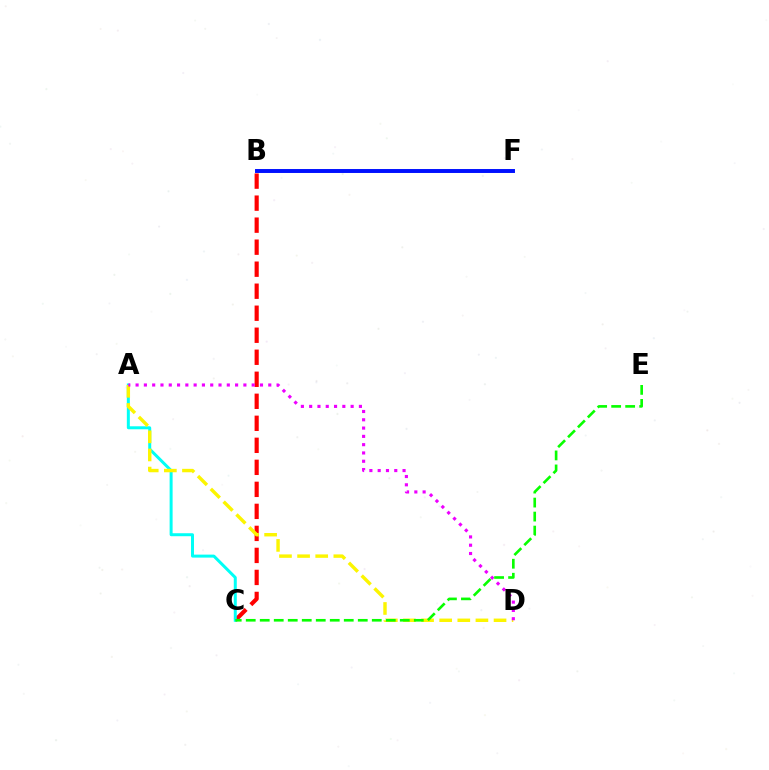{('B', 'F'): [{'color': '#0010ff', 'line_style': 'solid', 'thickness': 2.83}], ('B', 'C'): [{'color': '#ff0000', 'line_style': 'dashed', 'thickness': 2.99}], ('A', 'C'): [{'color': '#00fff6', 'line_style': 'solid', 'thickness': 2.15}], ('A', 'D'): [{'color': '#fcf500', 'line_style': 'dashed', 'thickness': 2.46}, {'color': '#ee00ff', 'line_style': 'dotted', 'thickness': 2.25}], ('C', 'E'): [{'color': '#08ff00', 'line_style': 'dashed', 'thickness': 1.9}]}